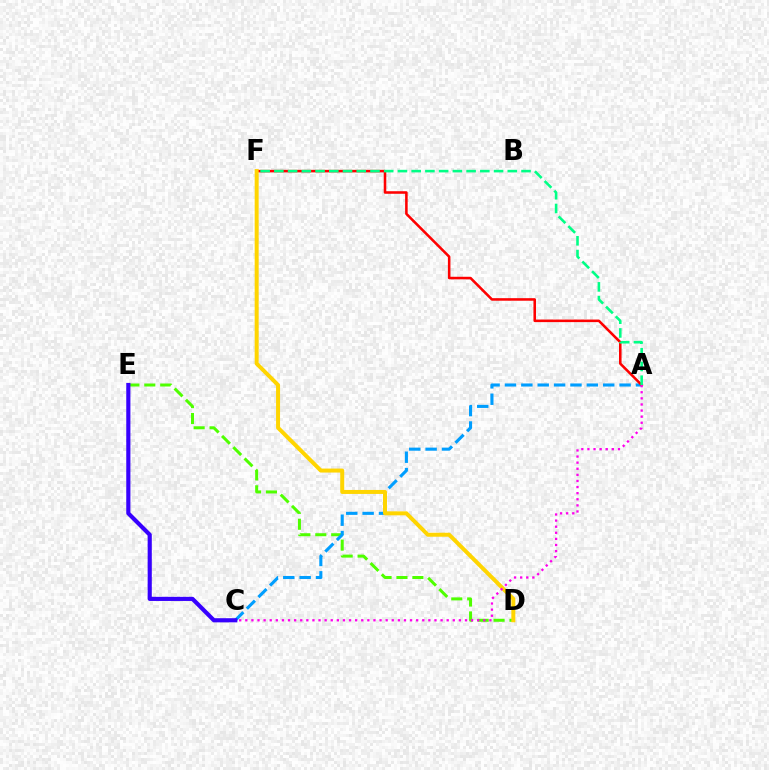{('D', 'E'): [{'color': '#4fff00', 'line_style': 'dashed', 'thickness': 2.16}], ('A', 'C'): [{'color': '#009eff', 'line_style': 'dashed', 'thickness': 2.22}, {'color': '#ff00ed', 'line_style': 'dotted', 'thickness': 1.66}], ('C', 'E'): [{'color': '#3700ff', 'line_style': 'solid', 'thickness': 2.98}], ('A', 'F'): [{'color': '#ff0000', 'line_style': 'solid', 'thickness': 1.84}, {'color': '#00ff86', 'line_style': 'dashed', 'thickness': 1.87}], ('D', 'F'): [{'color': '#ffd500', 'line_style': 'solid', 'thickness': 2.87}]}